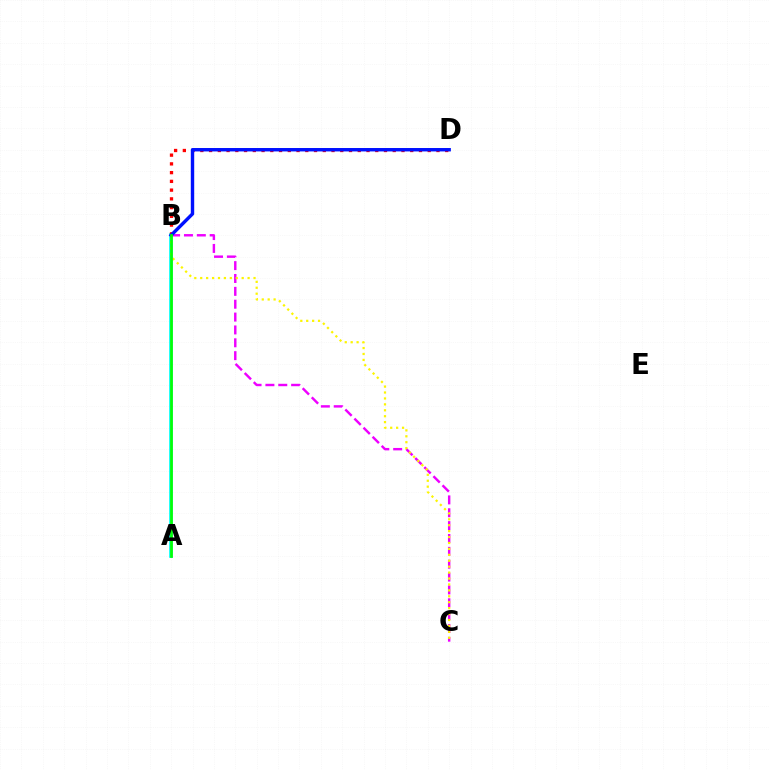{('B', 'C'): [{'color': '#ee00ff', 'line_style': 'dashed', 'thickness': 1.75}, {'color': '#fcf500', 'line_style': 'dotted', 'thickness': 1.61}], ('A', 'B'): [{'color': '#00fff6', 'line_style': 'solid', 'thickness': 2.65}, {'color': '#08ff00', 'line_style': 'solid', 'thickness': 1.93}], ('B', 'D'): [{'color': '#ff0000', 'line_style': 'dotted', 'thickness': 2.38}, {'color': '#0010ff', 'line_style': 'solid', 'thickness': 2.45}]}